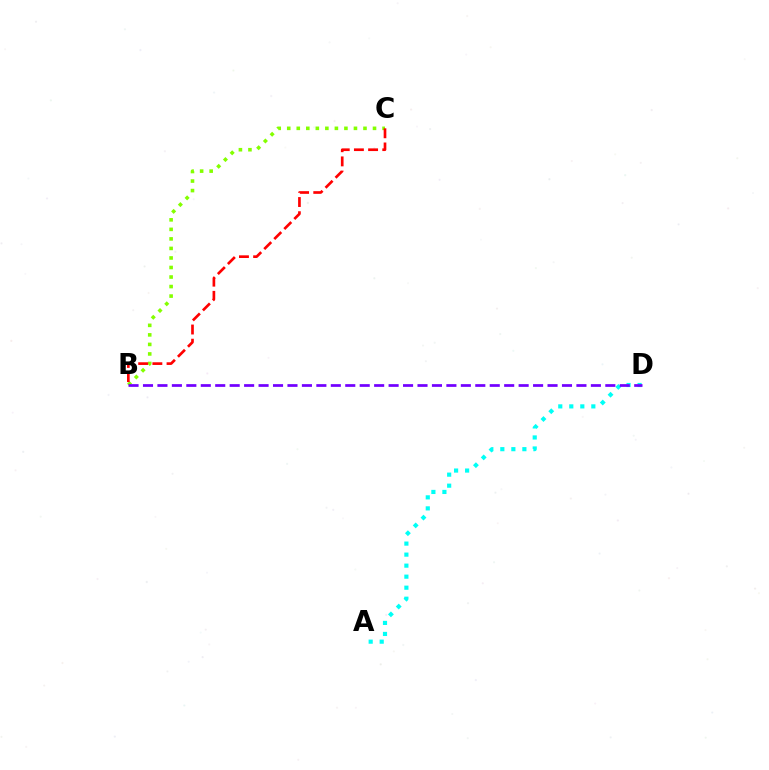{('B', 'C'): [{'color': '#84ff00', 'line_style': 'dotted', 'thickness': 2.59}, {'color': '#ff0000', 'line_style': 'dashed', 'thickness': 1.93}], ('A', 'D'): [{'color': '#00fff6', 'line_style': 'dotted', 'thickness': 2.99}], ('B', 'D'): [{'color': '#7200ff', 'line_style': 'dashed', 'thickness': 1.96}]}